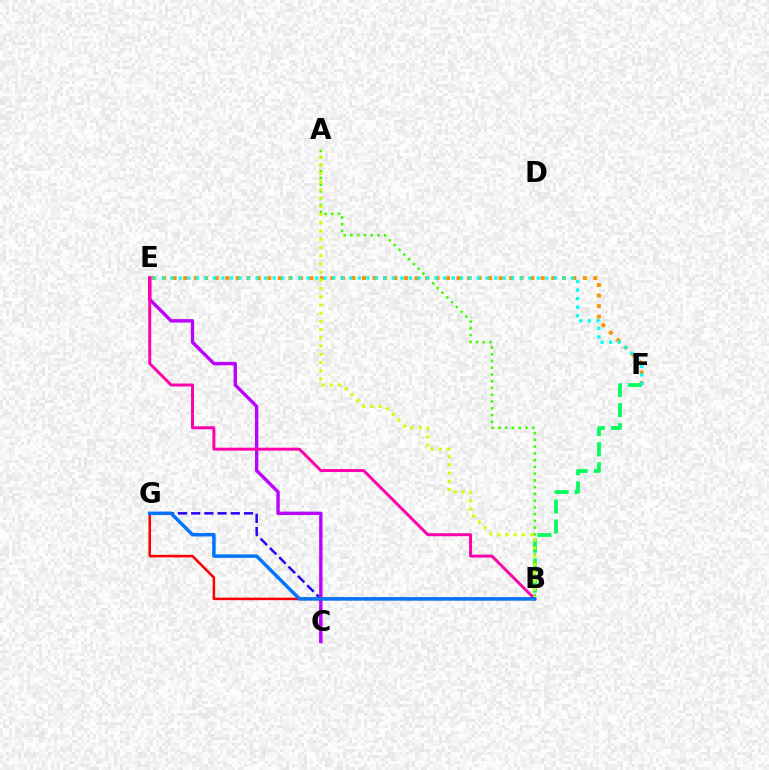{('B', 'F'): [{'color': '#00ff5c', 'line_style': 'dashed', 'thickness': 2.72}], ('A', 'B'): [{'color': '#3dff00', 'line_style': 'dotted', 'thickness': 1.84}, {'color': '#d1ff00', 'line_style': 'dotted', 'thickness': 2.23}], ('C', 'G'): [{'color': '#2500ff', 'line_style': 'dashed', 'thickness': 1.79}], ('E', 'F'): [{'color': '#ff9400', 'line_style': 'dotted', 'thickness': 2.86}, {'color': '#00fff6', 'line_style': 'dotted', 'thickness': 2.32}], ('C', 'E'): [{'color': '#b900ff', 'line_style': 'solid', 'thickness': 2.43}], ('B', 'E'): [{'color': '#ff00ac', 'line_style': 'solid', 'thickness': 2.14}], ('B', 'G'): [{'color': '#ff0000', 'line_style': 'solid', 'thickness': 1.84}, {'color': '#0074ff', 'line_style': 'solid', 'thickness': 2.5}]}